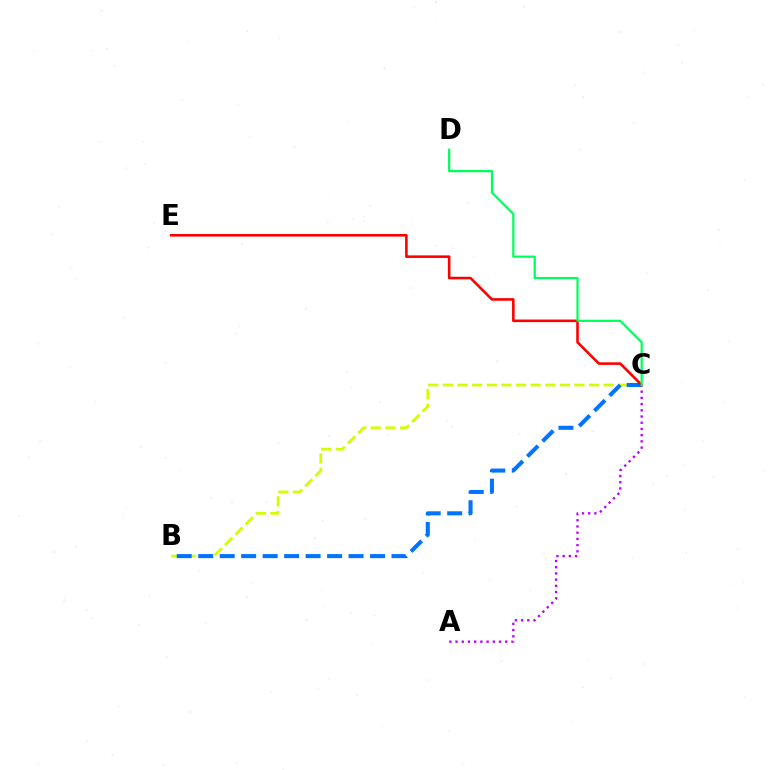{('B', 'C'): [{'color': '#d1ff00', 'line_style': 'dashed', 'thickness': 1.99}, {'color': '#0074ff', 'line_style': 'dashed', 'thickness': 2.92}], ('C', 'E'): [{'color': '#ff0000', 'line_style': 'solid', 'thickness': 1.86}], ('A', 'C'): [{'color': '#b900ff', 'line_style': 'dotted', 'thickness': 1.69}], ('C', 'D'): [{'color': '#00ff5c', 'line_style': 'solid', 'thickness': 1.6}]}